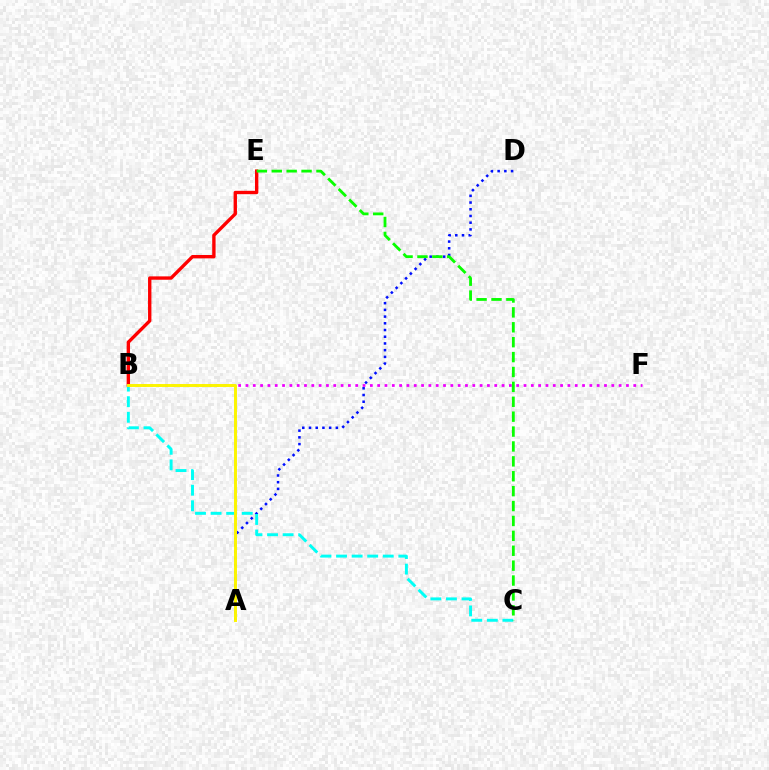{('A', 'D'): [{'color': '#0010ff', 'line_style': 'dotted', 'thickness': 1.82}], ('B', 'F'): [{'color': '#ee00ff', 'line_style': 'dotted', 'thickness': 1.99}], ('B', 'E'): [{'color': '#ff0000', 'line_style': 'solid', 'thickness': 2.42}], ('B', 'C'): [{'color': '#00fff6', 'line_style': 'dashed', 'thickness': 2.12}], ('C', 'E'): [{'color': '#08ff00', 'line_style': 'dashed', 'thickness': 2.02}], ('A', 'B'): [{'color': '#fcf500', 'line_style': 'solid', 'thickness': 2.12}]}